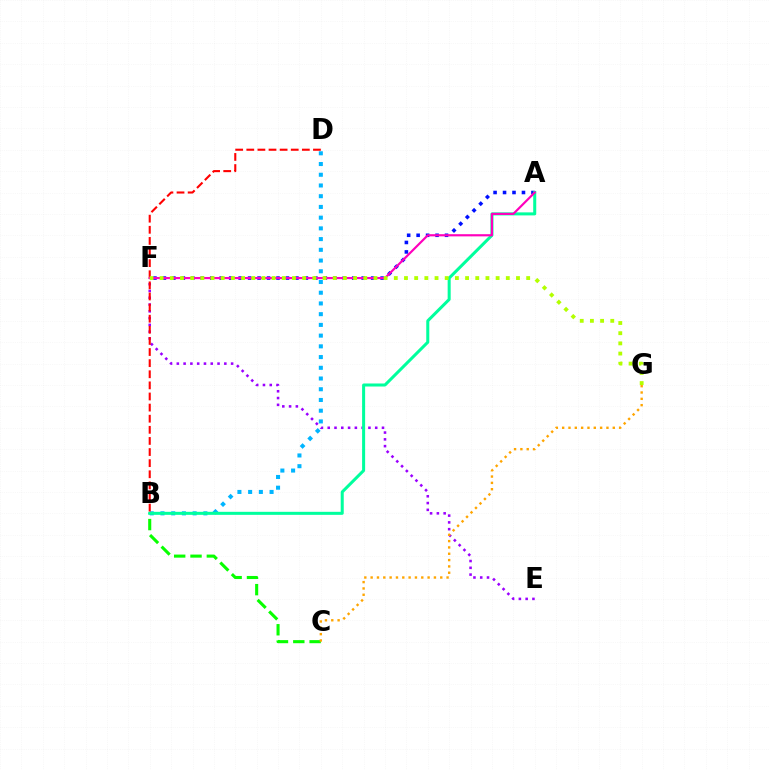{('A', 'F'): [{'color': '#0010ff', 'line_style': 'dotted', 'thickness': 2.57}, {'color': '#ff00bd', 'line_style': 'solid', 'thickness': 1.56}], ('B', 'C'): [{'color': '#08ff00', 'line_style': 'dashed', 'thickness': 2.22}], ('E', 'F'): [{'color': '#9b00ff', 'line_style': 'dotted', 'thickness': 1.84}], ('B', 'D'): [{'color': '#00b5ff', 'line_style': 'dotted', 'thickness': 2.91}, {'color': '#ff0000', 'line_style': 'dashed', 'thickness': 1.51}], ('A', 'B'): [{'color': '#00ff9d', 'line_style': 'solid', 'thickness': 2.18}], ('C', 'G'): [{'color': '#ffa500', 'line_style': 'dotted', 'thickness': 1.72}], ('F', 'G'): [{'color': '#b3ff00', 'line_style': 'dotted', 'thickness': 2.77}]}